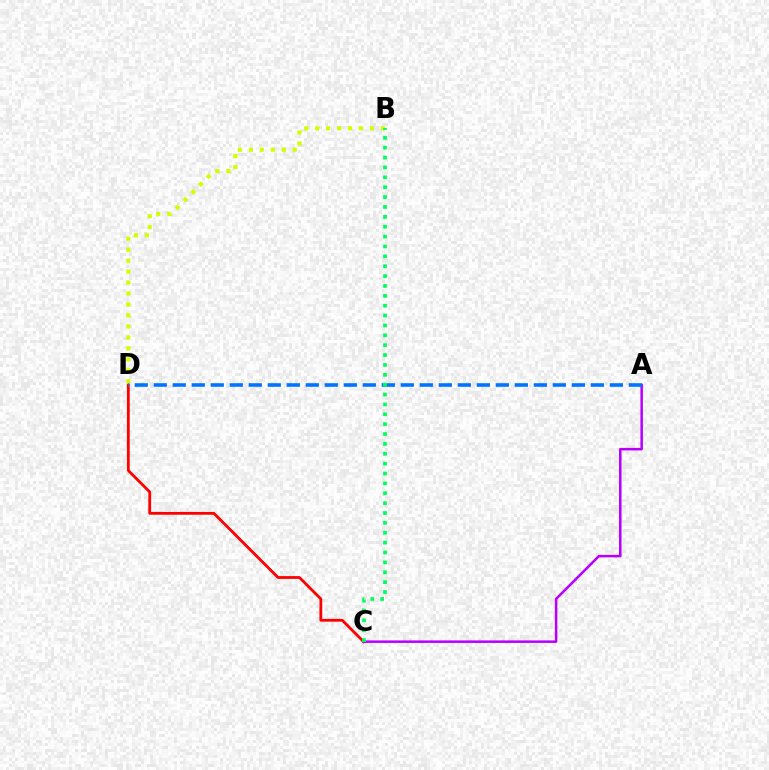{('C', 'D'): [{'color': '#ff0000', 'line_style': 'solid', 'thickness': 2.02}], ('A', 'C'): [{'color': '#b900ff', 'line_style': 'solid', 'thickness': 1.82}], ('B', 'D'): [{'color': '#d1ff00', 'line_style': 'dotted', 'thickness': 2.98}], ('A', 'D'): [{'color': '#0074ff', 'line_style': 'dashed', 'thickness': 2.58}], ('B', 'C'): [{'color': '#00ff5c', 'line_style': 'dotted', 'thickness': 2.68}]}